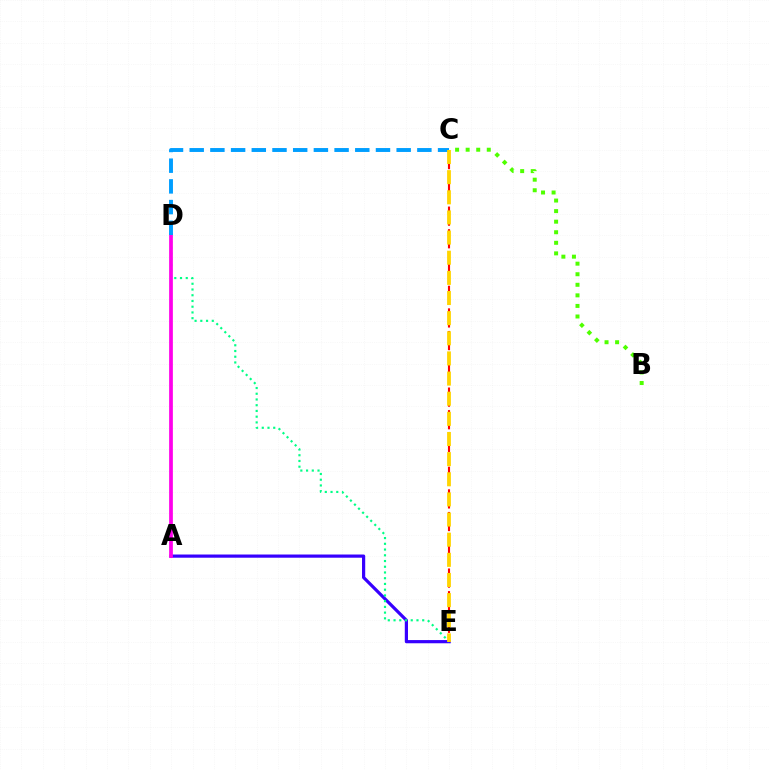{('A', 'E'): [{'color': '#3700ff', 'line_style': 'solid', 'thickness': 2.3}], ('C', 'E'): [{'color': '#ff0000', 'line_style': 'dashed', 'thickness': 1.54}, {'color': '#ffd500', 'line_style': 'dashed', 'thickness': 2.74}], ('D', 'E'): [{'color': '#00ff86', 'line_style': 'dotted', 'thickness': 1.56}], ('B', 'C'): [{'color': '#4fff00', 'line_style': 'dotted', 'thickness': 2.87}], ('A', 'D'): [{'color': '#ff00ed', 'line_style': 'solid', 'thickness': 2.69}], ('C', 'D'): [{'color': '#009eff', 'line_style': 'dashed', 'thickness': 2.81}]}